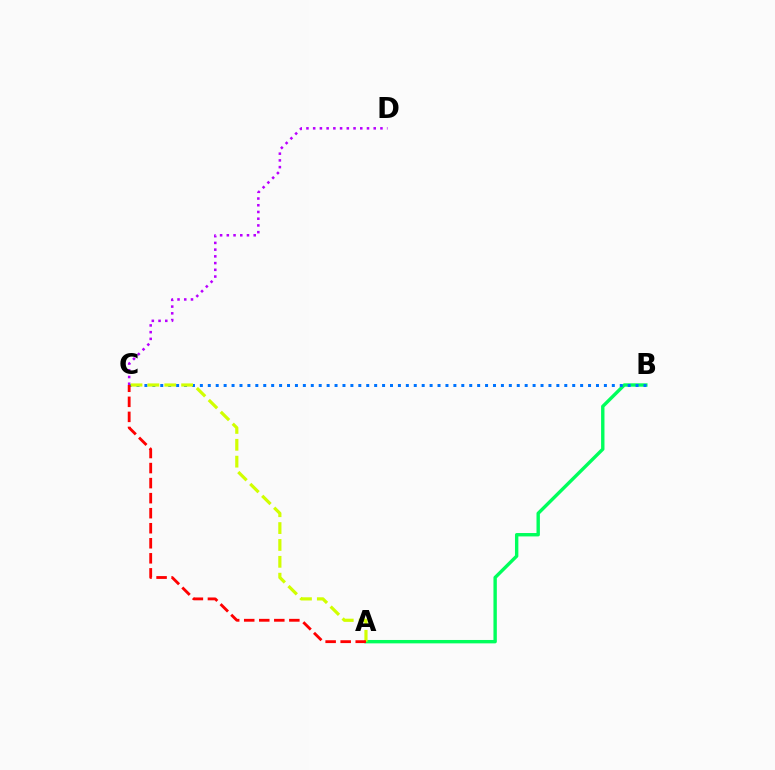{('C', 'D'): [{'color': '#b900ff', 'line_style': 'dotted', 'thickness': 1.83}], ('A', 'B'): [{'color': '#00ff5c', 'line_style': 'solid', 'thickness': 2.44}], ('B', 'C'): [{'color': '#0074ff', 'line_style': 'dotted', 'thickness': 2.15}], ('A', 'C'): [{'color': '#d1ff00', 'line_style': 'dashed', 'thickness': 2.29}, {'color': '#ff0000', 'line_style': 'dashed', 'thickness': 2.04}]}